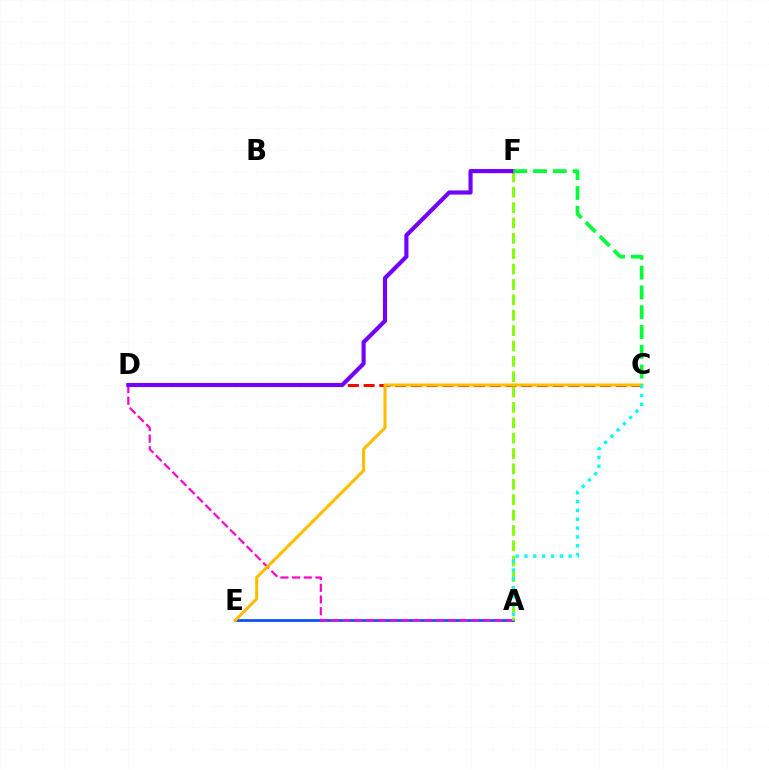{('C', 'D'): [{'color': '#ff0000', 'line_style': 'dashed', 'thickness': 2.14}], ('A', 'E'): [{'color': '#004bff', 'line_style': 'solid', 'thickness': 1.9}], ('A', 'D'): [{'color': '#ff00cf', 'line_style': 'dashed', 'thickness': 1.59}], ('A', 'F'): [{'color': '#84ff00', 'line_style': 'dashed', 'thickness': 2.09}], ('C', 'E'): [{'color': '#ffbd00', 'line_style': 'solid', 'thickness': 2.21}], ('D', 'F'): [{'color': '#7200ff', 'line_style': 'solid', 'thickness': 2.98}], ('C', 'F'): [{'color': '#00ff39', 'line_style': 'dashed', 'thickness': 2.69}], ('A', 'C'): [{'color': '#00fff6', 'line_style': 'dotted', 'thickness': 2.4}]}